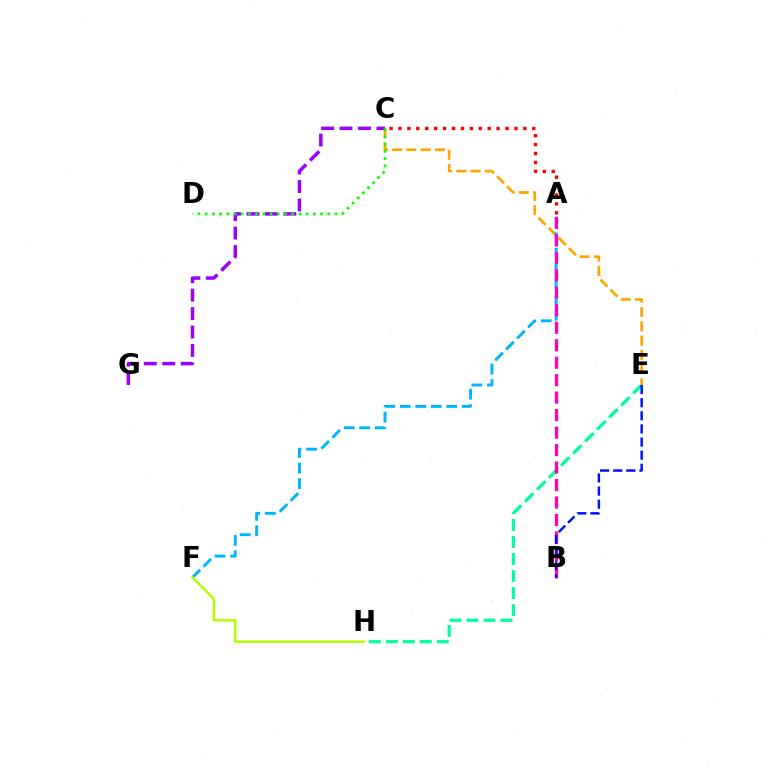{('E', 'H'): [{'color': '#00ff9d', 'line_style': 'dashed', 'thickness': 2.31}], ('C', 'E'): [{'color': '#ffa500', 'line_style': 'dashed', 'thickness': 1.94}], ('A', 'F'): [{'color': '#00b5ff', 'line_style': 'dashed', 'thickness': 2.1}], ('A', 'C'): [{'color': '#ff0000', 'line_style': 'dotted', 'thickness': 2.42}], ('C', 'G'): [{'color': '#9b00ff', 'line_style': 'dashed', 'thickness': 2.51}], ('A', 'B'): [{'color': '#ff00bd', 'line_style': 'dashed', 'thickness': 2.37}], ('F', 'H'): [{'color': '#b3ff00', 'line_style': 'solid', 'thickness': 1.79}], ('C', 'D'): [{'color': '#08ff00', 'line_style': 'dotted', 'thickness': 1.96}], ('B', 'E'): [{'color': '#0010ff', 'line_style': 'dashed', 'thickness': 1.78}]}